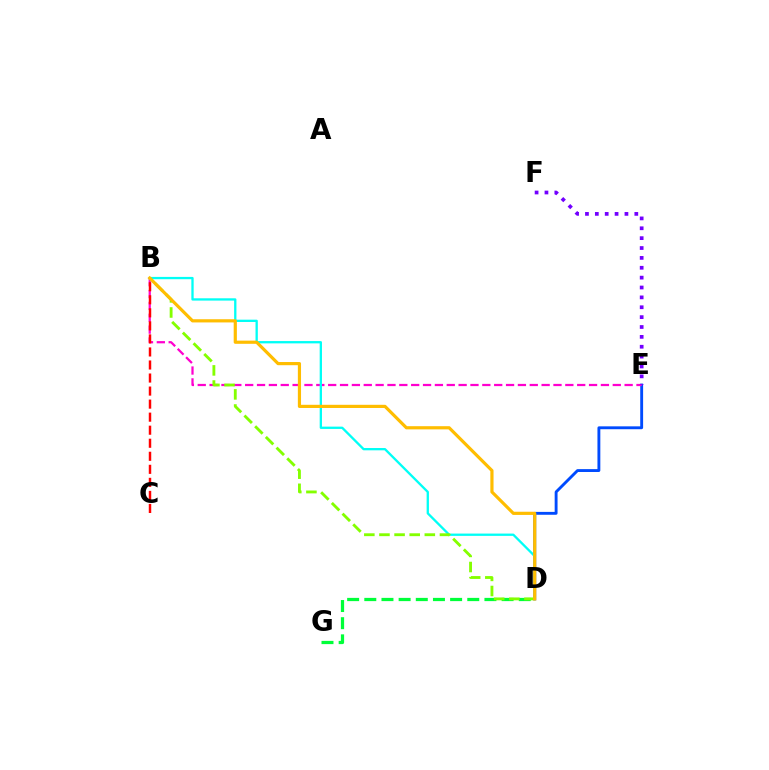{('D', 'G'): [{'color': '#00ff39', 'line_style': 'dashed', 'thickness': 2.33}], ('D', 'E'): [{'color': '#004bff', 'line_style': 'solid', 'thickness': 2.07}], ('B', 'E'): [{'color': '#ff00cf', 'line_style': 'dashed', 'thickness': 1.61}], ('B', 'C'): [{'color': '#ff0000', 'line_style': 'dashed', 'thickness': 1.77}], ('B', 'D'): [{'color': '#00fff6', 'line_style': 'solid', 'thickness': 1.66}, {'color': '#84ff00', 'line_style': 'dashed', 'thickness': 2.05}, {'color': '#ffbd00', 'line_style': 'solid', 'thickness': 2.29}], ('E', 'F'): [{'color': '#7200ff', 'line_style': 'dotted', 'thickness': 2.68}]}